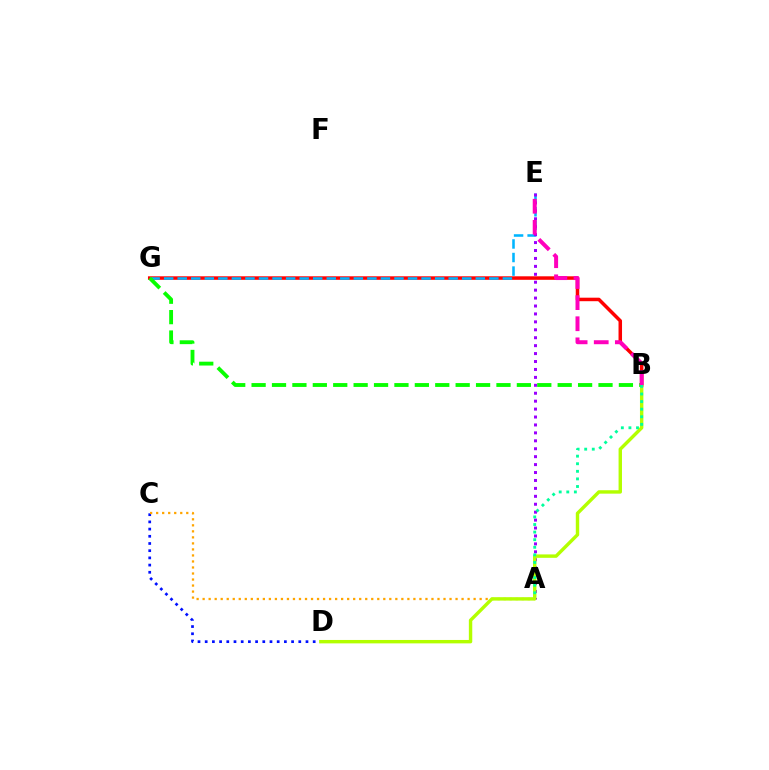{('B', 'G'): [{'color': '#ff0000', 'line_style': 'solid', 'thickness': 2.52}, {'color': '#08ff00', 'line_style': 'dashed', 'thickness': 2.77}], ('E', 'G'): [{'color': '#00b5ff', 'line_style': 'dashed', 'thickness': 1.84}], ('A', 'E'): [{'color': '#9b00ff', 'line_style': 'dotted', 'thickness': 2.15}], ('C', 'D'): [{'color': '#0010ff', 'line_style': 'dotted', 'thickness': 1.96}], ('A', 'C'): [{'color': '#ffa500', 'line_style': 'dotted', 'thickness': 1.64}], ('B', 'D'): [{'color': '#b3ff00', 'line_style': 'solid', 'thickness': 2.46}], ('A', 'B'): [{'color': '#00ff9d', 'line_style': 'dotted', 'thickness': 2.06}], ('B', 'E'): [{'color': '#ff00bd', 'line_style': 'dashed', 'thickness': 2.87}]}